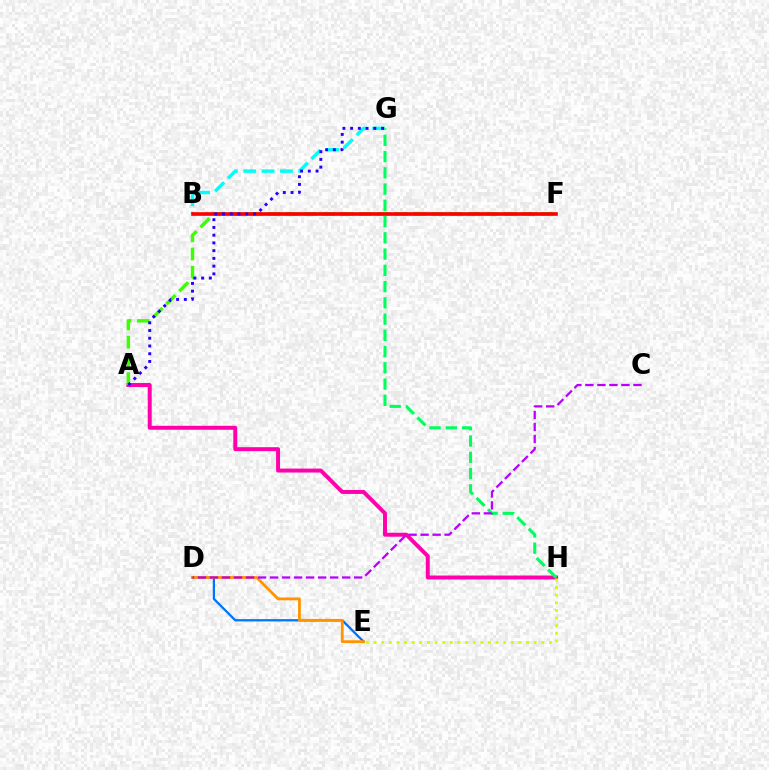{('B', 'G'): [{'color': '#00fff6', 'line_style': 'dashed', 'thickness': 2.49}], ('D', 'E'): [{'color': '#0074ff', 'line_style': 'solid', 'thickness': 1.63}, {'color': '#ff9400', 'line_style': 'solid', 'thickness': 2.01}], ('A', 'H'): [{'color': '#ff00ac', 'line_style': 'solid', 'thickness': 2.85}], ('A', 'F'): [{'color': '#3dff00', 'line_style': 'dashed', 'thickness': 2.47}], ('B', 'F'): [{'color': '#ff0000', 'line_style': 'solid', 'thickness': 2.62}], ('E', 'H'): [{'color': '#d1ff00', 'line_style': 'dotted', 'thickness': 2.07}], ('G', 'H'): [{'color': '#00ff5c', 'line_style': 'dashed', 'thickness': 2.21}], ('A', 'G'): [{'color': '#2500ff', 'line_style': 'dotted', 'thickness': 2.1}], ('C', 'D'): [{'color': '#b900ff', 'line_style': 'dashed', 'thickness': 1.63}]}